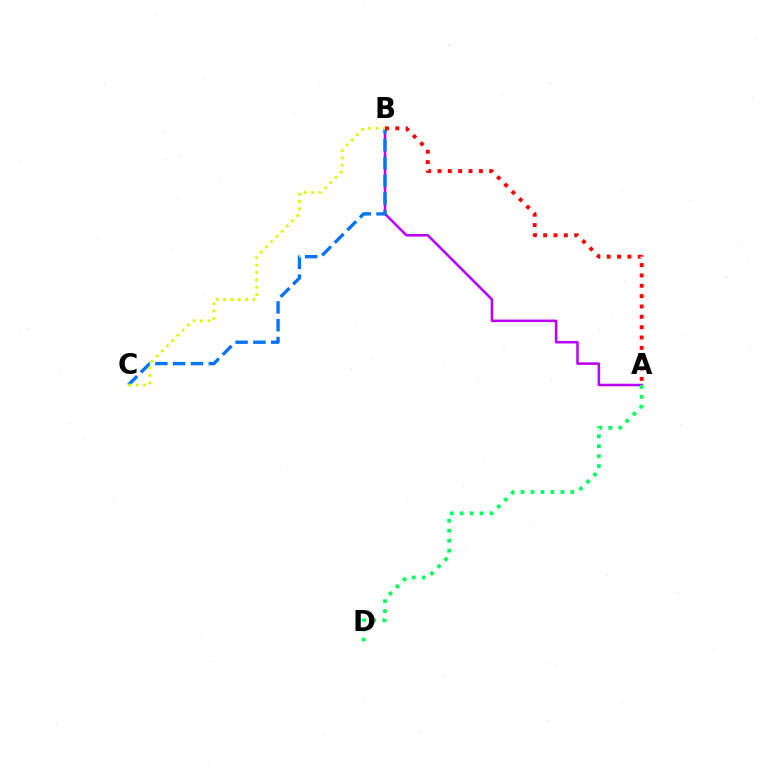{('A', 'B'): [{'color': '#b900ff', 'line_style': 'solid', 'thickness': 1.84}, {'color': '#ff0000', 'line_style': 'dotted', 'thickness': 2.81}], ('B', 'C'): [{'color': '#0074ff', 'line_style': 'dashed', 'thickness': 2.42}, {'color': '#d1ff00', 'line_style': 'dotted', 'thickness': 2.01}], ('A', 'D'): [{'color': '#00ff5c', 'line_style': 'dotted', 'thickness': 2.71}]}